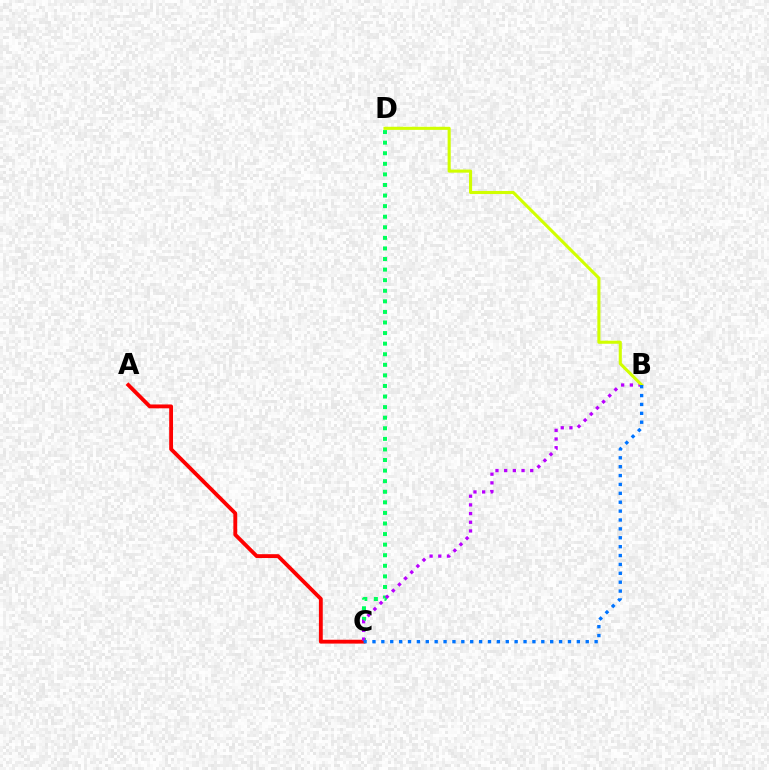{('C', 'D'): [{'color': '#00ff5c', 'line_style': 'dotted', 'thickness': 2.87}], ('A', 'C'): [{'color': '#ff0000', 'line_style': 'solid', 'thickness': 2.77}], ('B', 'C'): [{'color': '#b900ff', 'line_style': 'dotted', 'thickness': 2.36}, {'color': '#0074ff', 'line_style': 'dotted', 'thickness': 2.41}], ('B', 'D'): [{'color': '#d1ff00', 'line_style': 'solid', 'thickness': 2.22}]}